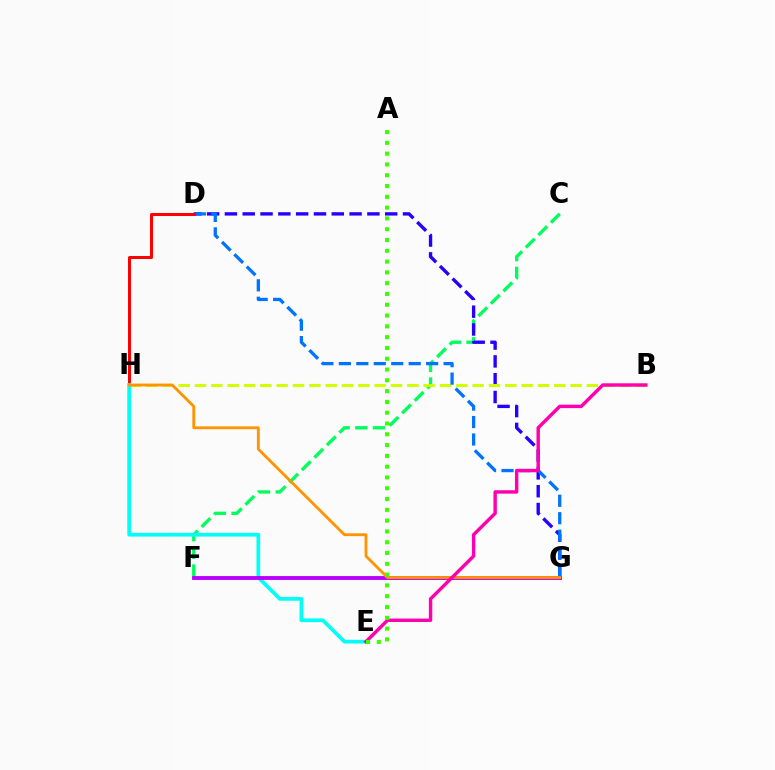{('C', 'F'): [{'color': '#00ff5c', 'line_style': 'dashed', 'thickness': 2.4}], ('D', 'G'): [{'color': '#2500ff', 'line_style': 'dashed', 'thickness': 2.42}, {'color': '#0074ff', 'line_style': 'dashed', 'thickness': 2.37}], ('B', 'H'): [{'color': '#d1ff00', 'line_style': 'dashed', 'thickness': 2.22}], ('D', 'H'): [{'color': '#ff0000', 'line_style': 'solid', 'thickness': 2.16}], ('E', 'H'): [{'color': '#00fff6', 'line_style': 'solid', 'thickness': 2.68}], ('F', 'G'): [{'color': '#b900ff', 'line_style': 'solid', 'thickness': 2.78}], ('G', 'H'): [{'color': '#ff9400', 'line_style': 'solid', 'thickness': 2.04}], ('B', 'E'): [{'color': '#ff00ac', 'line_style': 'solid', 'thickness': 2.46}], ('A', 'E'): [{'color': '#3dff00', 'line_style': 'dotted', 'thickness': 2.93}]}